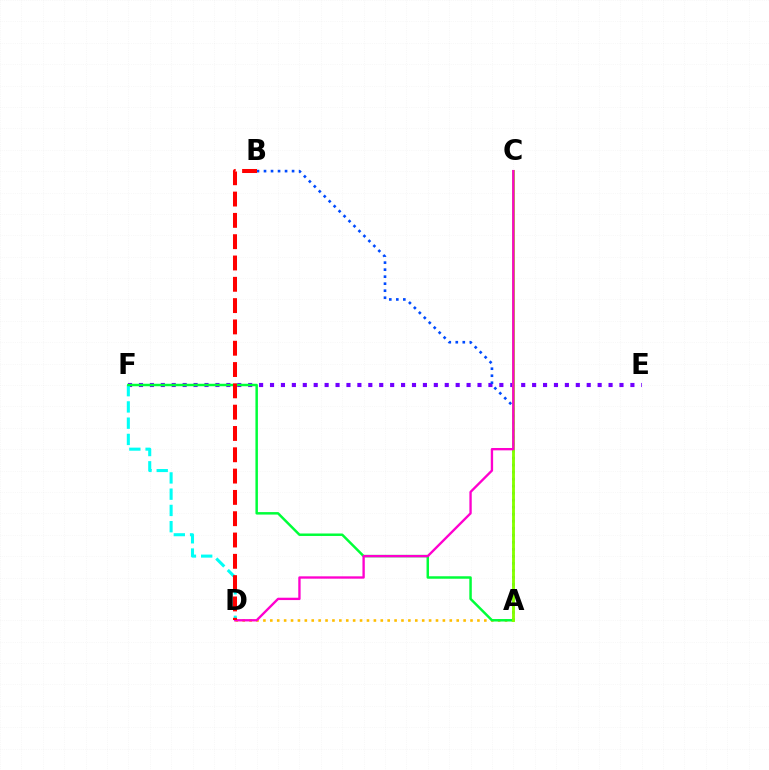{('E', 'F'): [{'color': '#7200ff', 'line_style': 'dotted', 'thickness': 2.97}], ('D', 'F'): [{'color': '#00fff6', 'line_style': 'dashed', 'thickness': 2.21}], ('A', 'D'): [{'color': '#ffbd00', 'line_style': 'dotted', 'thickness': 1.88}], ('A', 'B'): [{'color': '#004bff', 'line_style': 'dotted', 'thickness': 1.91}], ('A', 'F'): [{'color': '#00ff39', 'line_style': 'solid', 'thickness': 1.78}], ('A', 'C'): [{'color': '#84ff00', 'line_style': 'solid', 'thickness': 2.06}], ('C', 'D'): [{'color': '#ff00cf', 'line_style': 'solid', 'thickness': 1.69}], ('B', 'D'): [{'color': '#ff0000', 'line_style': 'dashed', 'thickness': 2.89}]}